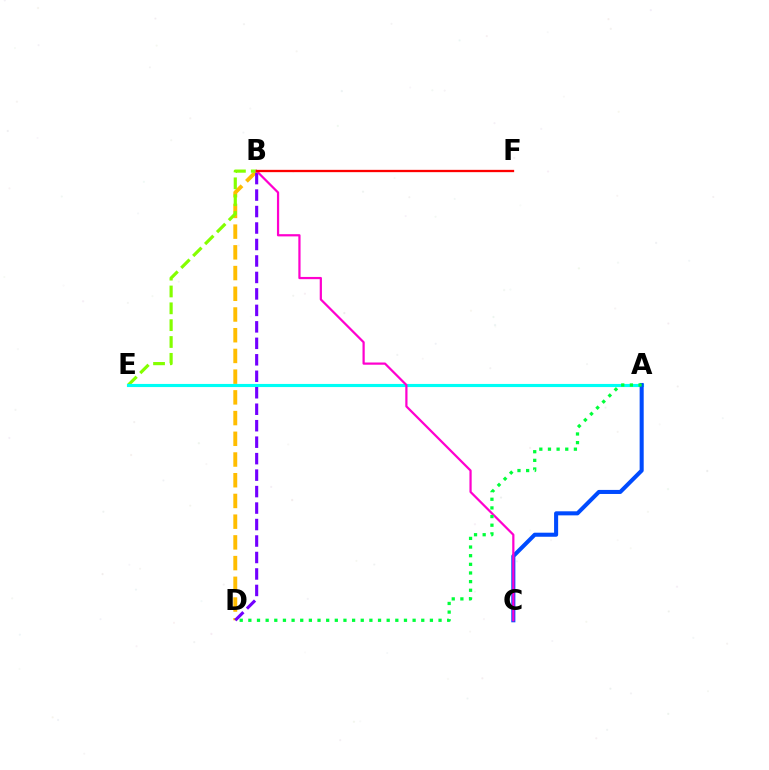{('B', 'D'): [{'color': '#ffbd00', 'line_style': 'dashed', 'thickness': 2.81}, {'color': '#7200ff', 'line_style': 'dashed', 'thickness': 2.24}], ('B', 'E'): [{'color': '#84ff00', 'line_style': 'dashed', 'thickness': 2.29}], ('A', 'E'): [{'color': '#00fff6', 'line_style': 'solid', 'thickness': 2.25}], ('A', 'C'): [{'color': '#004bff', 'line_style': 'solid', 'thickness': 2.92}], ('B', 'C'): [{'color': '#ff00cf', 'line_style': 'solid', 'thickness': 1.6}], ('A', 'D'): [{'color': '#00ff39', 'line_style': 'dotted', 'thickness': 2.35}], ('B', 'F'): [{'color': '#ff0000', 'line_style': 'solid', 'thickness': 1.66}]}